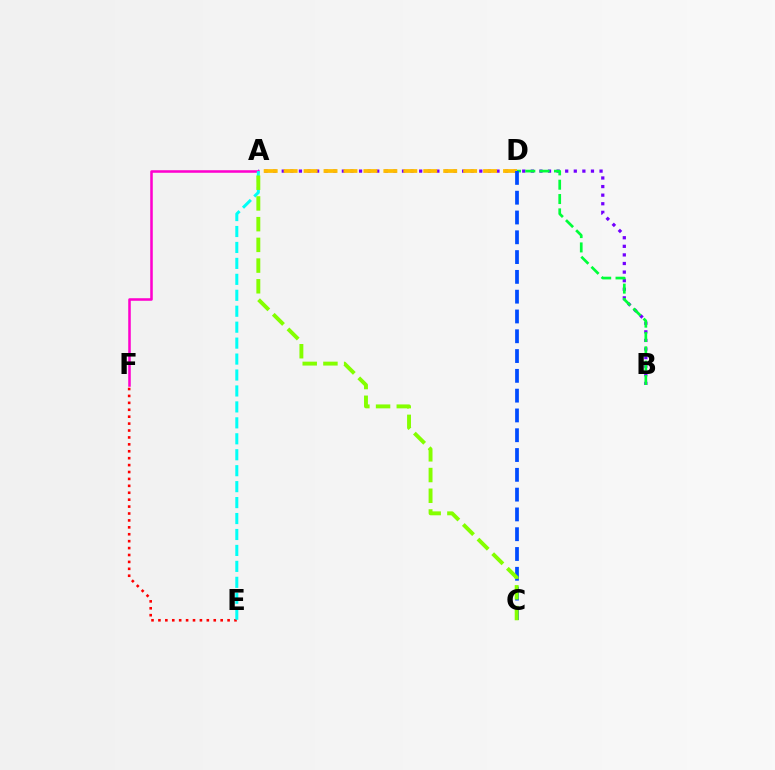{('A', 'B'): [{'color': '#7200ff', 'line_style': 'dotted', 'thickness': 2.33}], ('B', 'D'): [{'color': '#00ff39', 'line_style': 'dashed', 'thickness': 1.95}], ('E', 'F'): [{'color': '#ff0000', 'line_style': 'dotted', 'thickness': 1.88}], ('A', 'D'): [{'color': '#ffbd00', 'line_style': 'dashed', 'thickness': 2.71}], ('A', 'F'): [{'color': '#ff00cf', 'line_style': 'solid', 'thickness': 1.83}], ('A', 'E'): [{'color': '#00fff6', 'line_style': 'dashed', 'thickness': 2.17}], ('C', 'D'): [{'color': '#004bff', 'line_style': 'dashed', 'thickness': 2.69}], ('A', 'C'): [{'color': '#84ff00', 'line_style': 'dashed', 'thickness': 2.81}]}